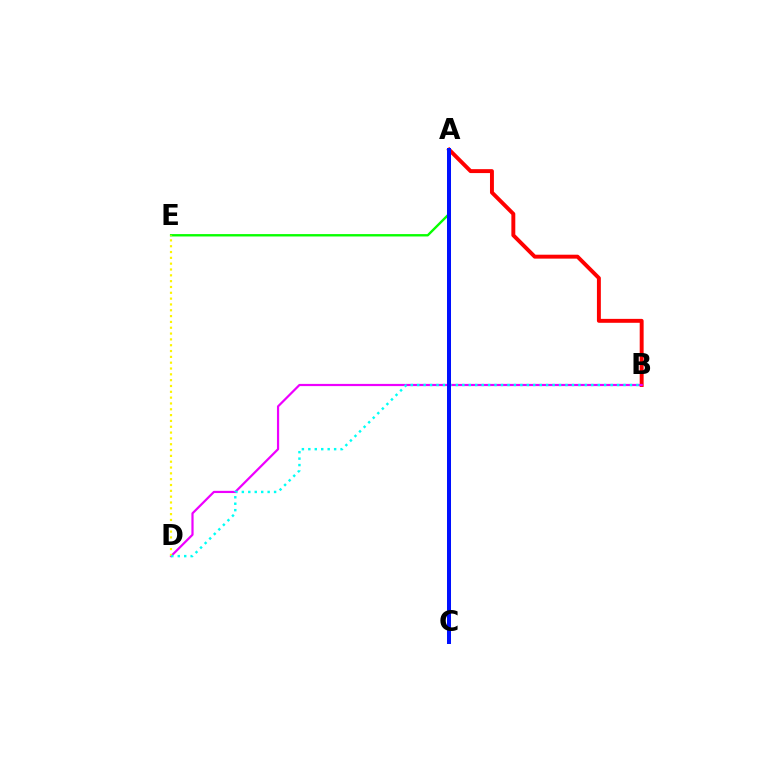{('A', 'E'): [{'color': '#08ff00', 'line_style': 'solid', 'thickness': 1.71}], ('A', 'B'): [{'color': '#ff0000', 'line_style': 'solid', 'thickness': 2.83}], ('B', 'D'): [{'color': '#ee00ff', 'line_style': 'solid', 'thickness': 1.59}, {'color': '#00fff6', 'line_style': 'dotted', 'thickness': 1.75}], ('D', 'E'): [{'color': '#fcf500', 'line_style': 'dotted', 'thickness': 1.58}], ('A', 'C'): [{'color': '#0010ff', 'line_style': 'solid', 'thickness': 2.89}]}